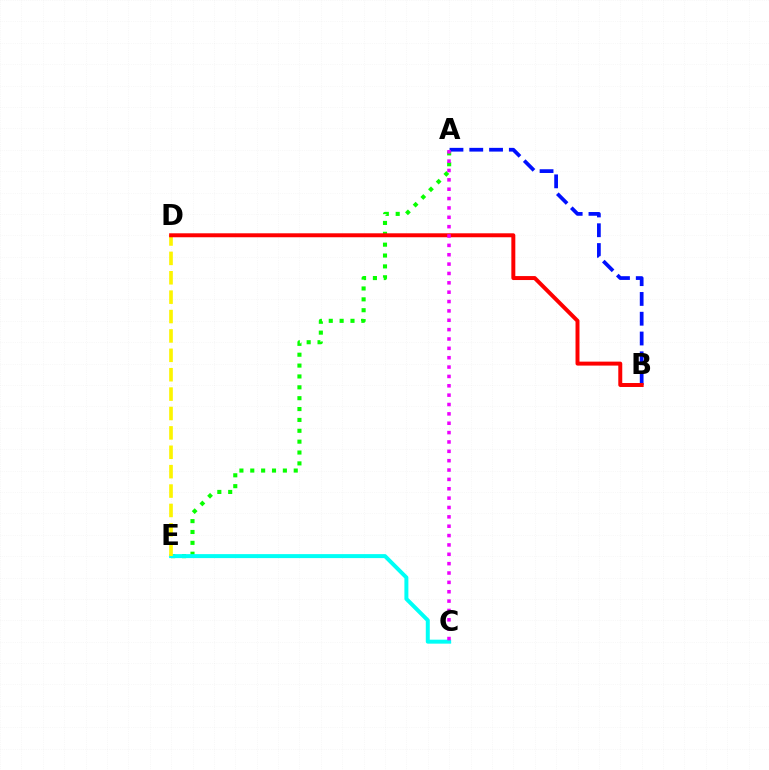{('A', 'E'): [{'color': '#08ff00', 'line_style': 'dotted', 'thickness': 2.95}], ('A', 'B'): [{'color': '#0010ff', 'line_style': 'dashed', 'thickness': 2.69}], ('C', 'E'): [{'color': '#00fff6', 'line_style': 'solid', 'thickness': 2.86}], ('D', 'E'): [{'color': '#fcf500', 'line_style': 'dashed', 'thickness': 2.63}], ('B', 'D'): [{'color': '#ff0000', 'line_style': 'solid', 'thickness': 2.85}], ('A', 'C'): [{'color': '#ee00ff', 'line_style': 'dotted', 'thickness': 2.54}]}